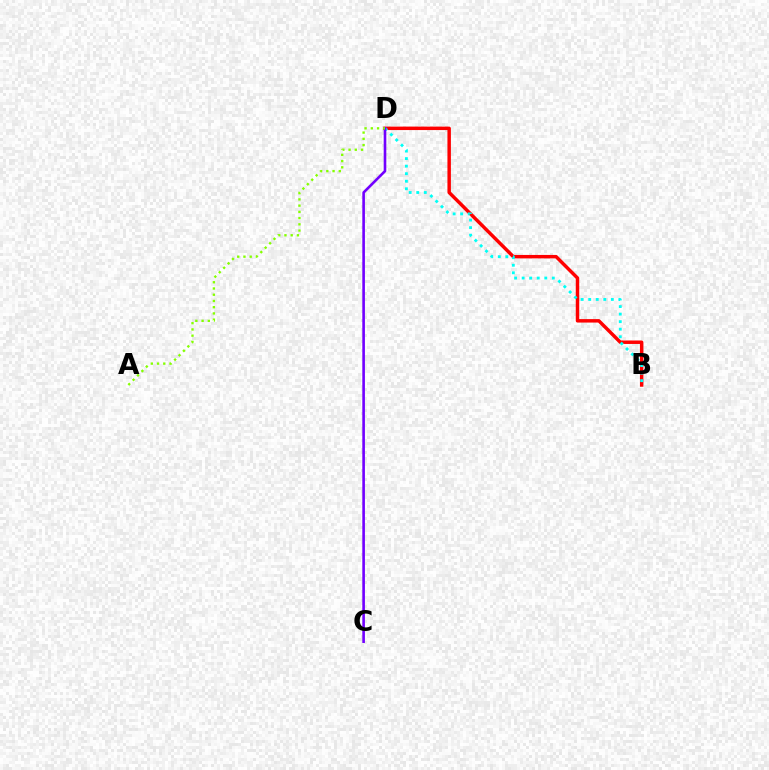{('B', 'D'): [{'color': '#ff0000', 'line_style': 'solid', 'thickness': 2.49}, {'color': '#00fff6', 'line_style': 'dotted', 'thickness': 2.05}], ('C', 'D'): [{'color': '#7200ff', 'line_style': 'solid', 'thickness': 1.89}], ('A', 'D'): [{'color': '#84ff00', 'line_style': 'dotted', 'thickness': 1.69}]}